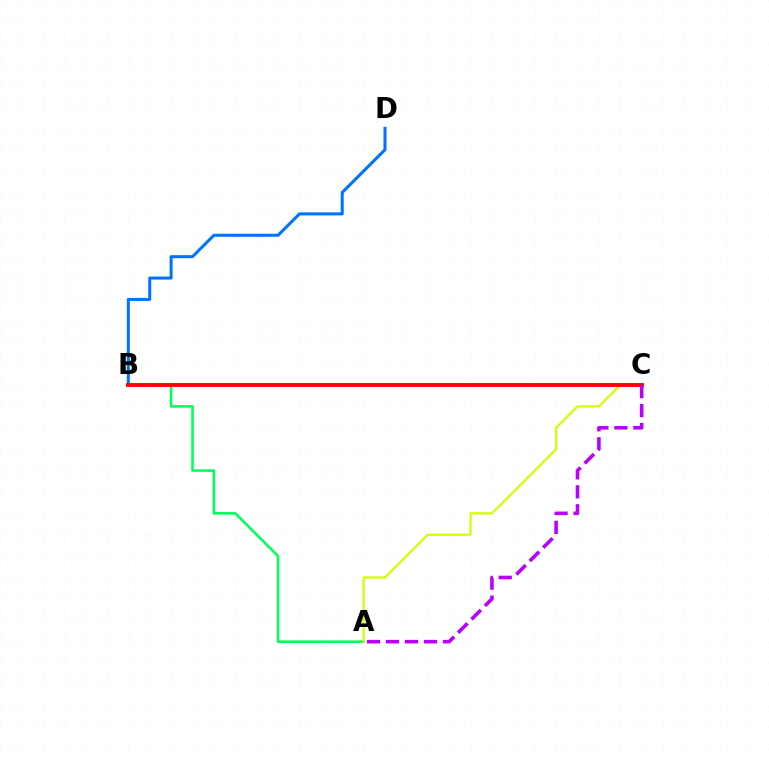{('B', 'D'): [{'color': '#0074ff', 'line_style': 'solid', 'thickness': 2.19}], ('A', 'B'): [{'color': '#00ff5c', 'line_style': 'solid', 'thickness': 1.85}], ('A', 'C'): [{'color': '#d1ff00', 'line_style': 'solid', 'thickness': 1.58}, {'color': '#b900ff', 'line_style': 'dashed', 'thickness': 2.58}], ('B', 'C'): [{'color': '#ff0000', 'line_style': 'solid', 'thickness': 2.78}]}